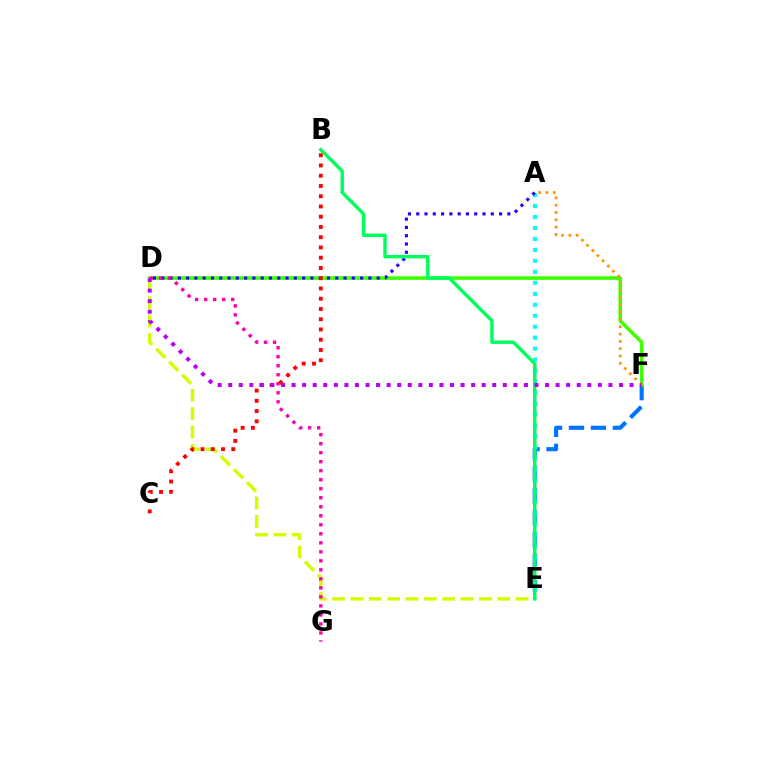{('E', 'F'): [{'color': '#0074ff', 'line_style': 'dashed', 'thickness': 2.98}], ('A', 'E'): [{'color': '#00fff6', 'line_style': 'dotted', 'thickness': 2.98}], ('D', 'F'): [{'color': '#3dff00', 'line_style': 'solid', 'thickness': 2.57}, {'color': '#b900ff', 'line_style': 'dotted', 'thickness': 2.87}], ('D', 'E'): [{'color': '#d1ff00', 'line_style': 'dashed', 'thickness': 2.49}], ('A', 'F'): [{'color': '#ff9400', 'line_style': 'dotted', 'thickness': 1.98}], ('A', 'D'): [{'color': '#2500ff', 'line_style': 'dotted', 'thickness': 2.25}], ('D', 'G'): [{'color': '#ff00ac', 'line_style': 'dotted', 'thickness': 2.45}], ('B', 'E'): [{'color': '#00ff5c', 'line_style': 'solid', 'thickness': 2.47}], ('B', 'C'): [{'color': '#ff0000', 'line_style': 'dotted', 'thickness': 2.78}]}